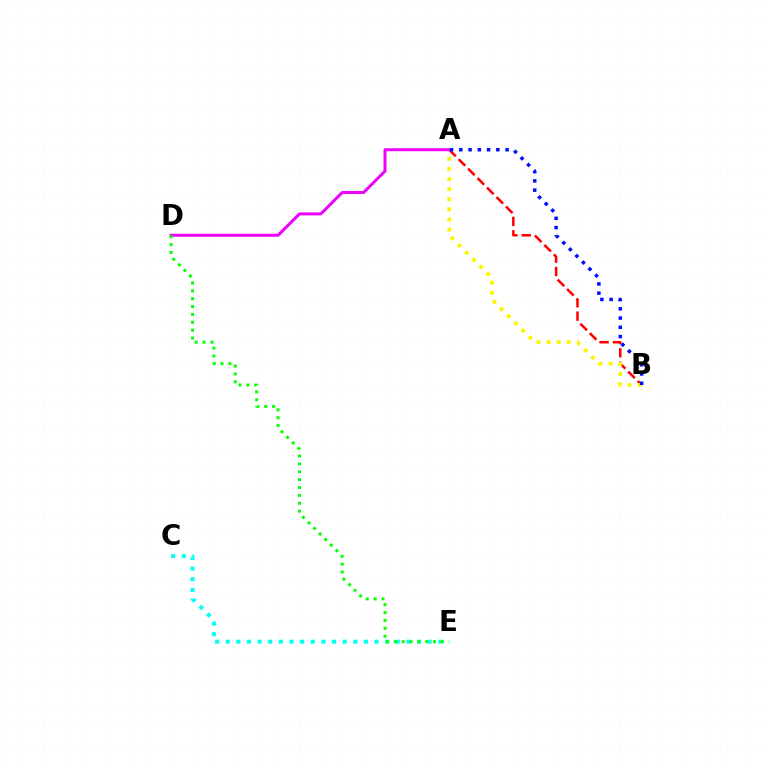{('A', 'B'): [{'color': '#ff0000', 'line_style': 'dashed', 'thickness': 1.82}, {'color': '#fcf500', 'line_style': 'dotted', 'thickness': 2.75}, {'color': '#0010ff', 'line_style': 'dotted', 'thickness': 2.51}], ('C', 'E'): [{'color': '#00fff6', 'line_style': 'dotted', 'thickness': 2.89}], ('A', 'D'): [{'color': '#ee00ff', 'line_style': 'solid', 'thickness': 2.15}], ('D', 'E'): [{'color': '#08ff00', 'line_style': 'dotted', 'thickness': 2.14}]}